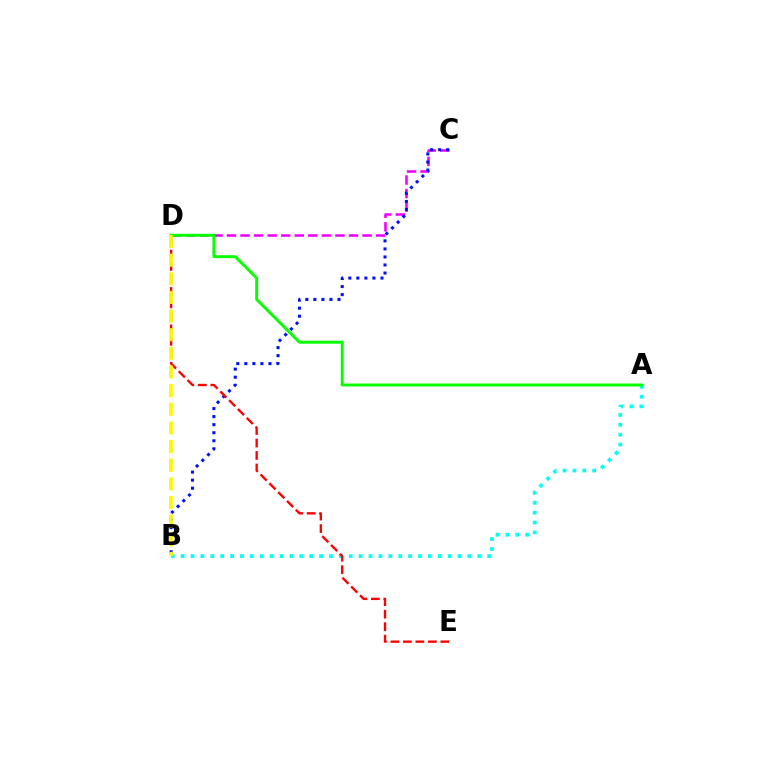{('C', 'D'): [{'color': '#ee00ff', 'line_style': 'dashed', 'thickness': 1.84}], ('A', 'B'): [{'color': '#00fff6', 'line_style': 'dotted', 'thickness': 2.69}], ('B', 'C'): [{'color': '#0010ff', 'line_style': 'dotted', 'thickness': 2.19}], ('A', 'D'): [{'color': '#08ff00', 'line_style': 'solid', 'thickness': 2.12}], ('D', 'E'): [{'color': '#ff0000', 'line_style': 'dashed', 'thickness': 1.69}], ('B', 'D'): [{'color': '#fcf500', 'line_style': 'dashed', 'thickness': 2.53}]}